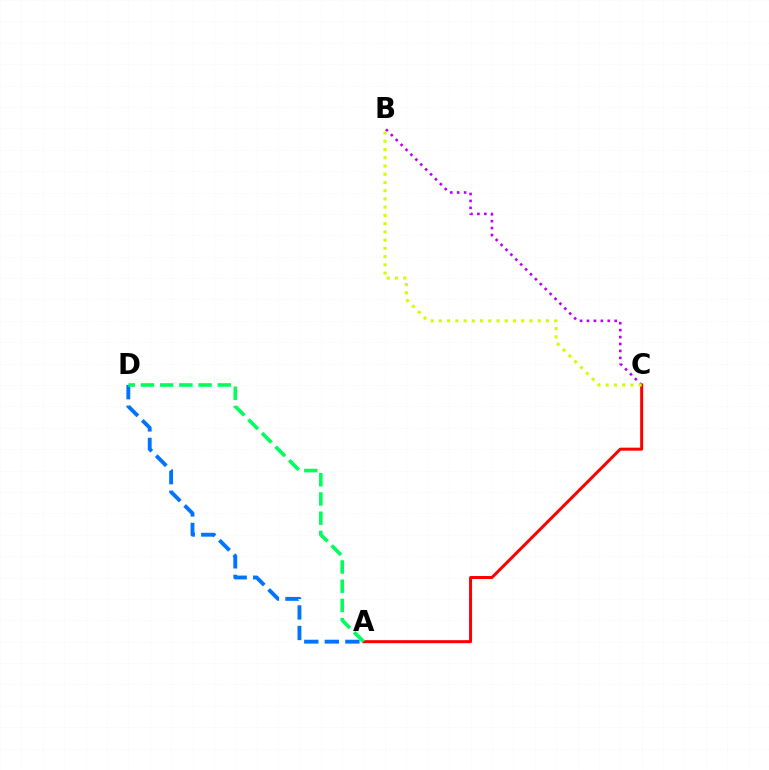{('A', 'D'): [{'color': '#0074ff', 'line_style': 'dashed', 'thickness': 2.79}, {'color': '#00ff5c', 'line_style': 'dashed', 'thickness': 2.61}], ('B', 'C'): [{'color': '#b900ff', 'line_style': 'dotted', 'thickness': 1.88}, {'color': '#d1ff00', 'line_style': 'dotted', 'thickness': 2.24}], ('A', 'C'): [{'color': '#ff0000', 'line_style': 'solid', 'thickness': 2.16}]}